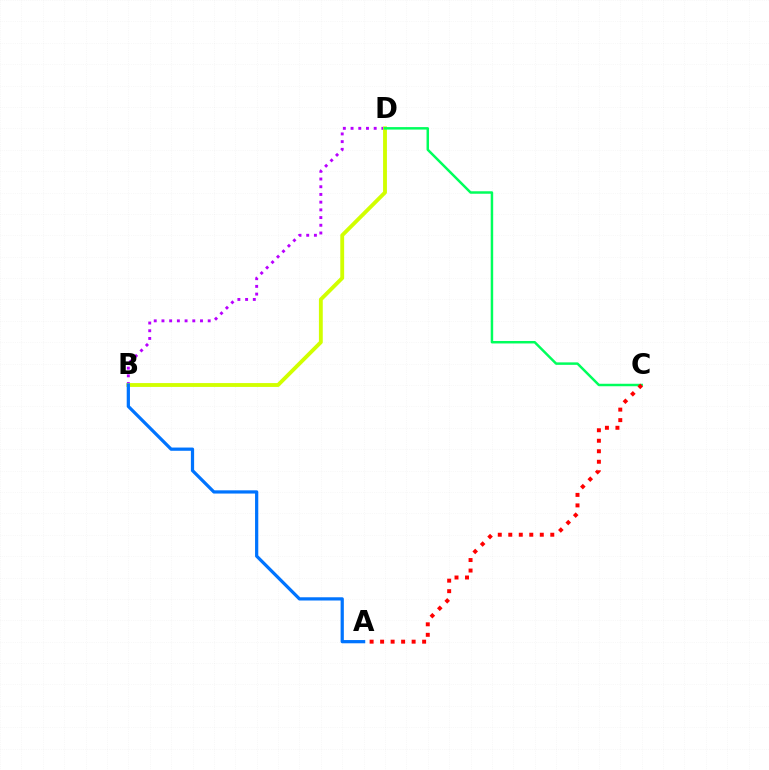{('B', 'D'): [{'color': '#b900ff', 'line_style': 'dotted', 'thickness': 2.09}, {'color': '#d1ff00', 'line_style': 'solid', 'thickness': 2.77}], ('A', 'B'): [{'color': '#0074ff', 'line_style': 'solid', 'thickness': 2.33}], ('C', 'D'): [{'color': '#00ff5c', 'line_style': 'solid', 'thickness': 1.78}], ('A', 'C'): [{'color': '#ff0000', 'line_style': 'dotted', 'thickness': 2.85}]}